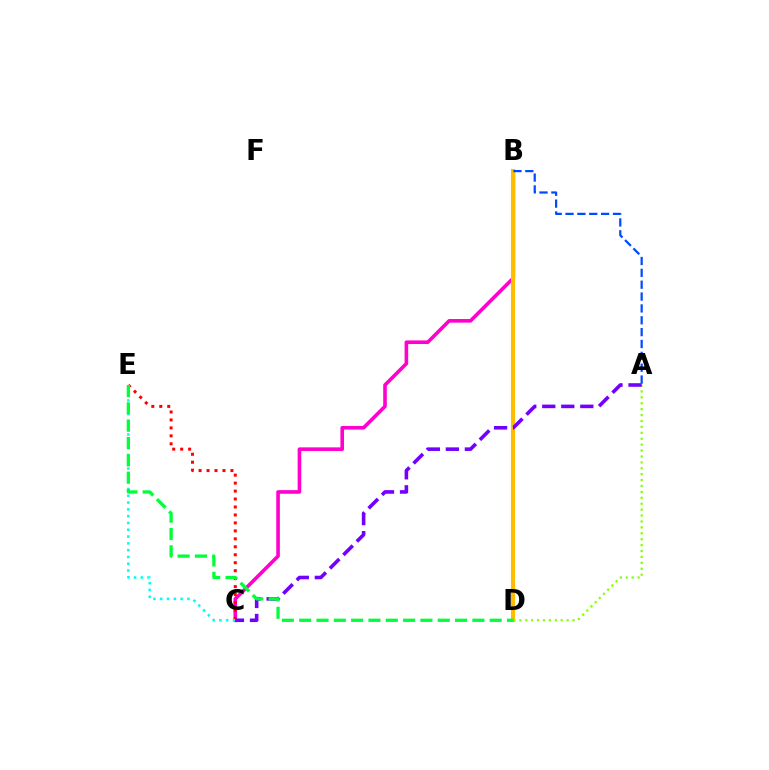{('B', 'C'): [{'color': '#ff00cf', 'line_style': 'solid', 'thickness': 2.6}], ('C', 'E'): [{'color': '#ff0000', 'line_style': 'dotted', 'thickness': 2.16}, {'color': '#00fff6', 'line_style': 'dotted', 'thickness': 1.85}], ('B', 'D'): [{'color': '#ffbd00', 'line_style': 'solid', 'thickness': 2.95}], ('A', 'D'): [{'color': '#84ff00', 'line_style': 'dotted', 'thickness': 1.61}], ('A', 'B'): [{'color': '#004bff', 'line_style': 'dashed', 'thickness': 1.61}], ('A', 'C'): [{'color': '#7200ff', 'line_style': 'dashed', 'thickness': 2.58}], ('D', 'E'): [{'color': '#00ff39', 'line_style': 'dashed', 'thickness': 2.35}]}